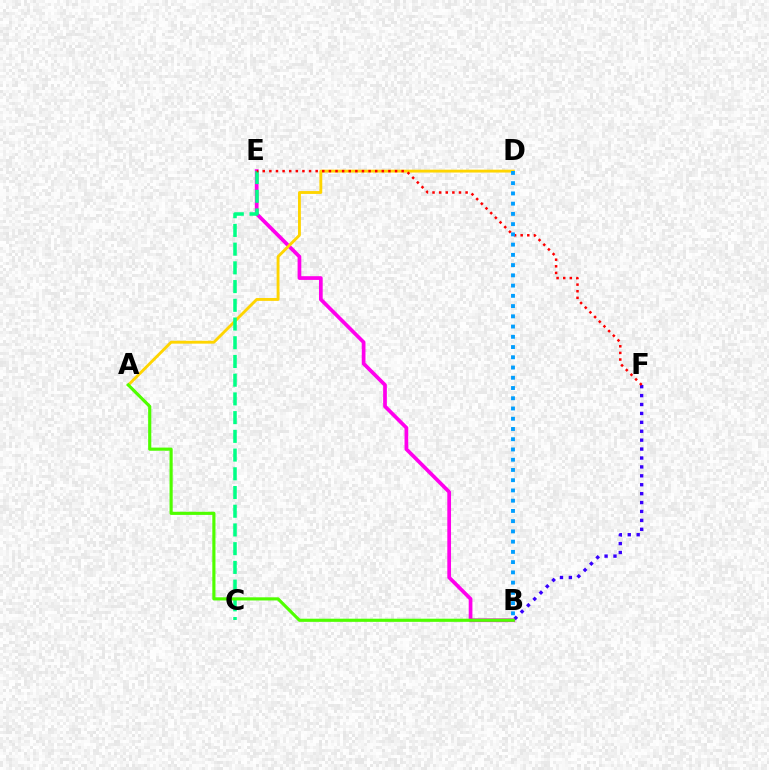{('B', 'E'): [{'color': '#ff00ed', 'line_style': 'solid', 'thickness': 2.67}], ('A', 'D'): [{'color': '#ffd500', 'line_style': 'solid', 'thickness': 2.06}], ('B', 'F'): [{'color': '#3700ff', 'line_style': 'dotted', 'thickness': 2.42}], ('C', 'E'): [{'color': '#00ff86', 'line_style': 'dashed', 'thickness': 2.54}], ('E', 'F'): [{'color': '#ff0000', 'line_style': 'dotted', 'thickness': 1.8}], ('B', 'D'): [{'color': '#009eff', 'line_style': 'dotted', 'thickness': 2.78}], ('A', 'B'): [{'color': '#4fff00', 'line_style': 'solid', 'thickness': 2.27}]}